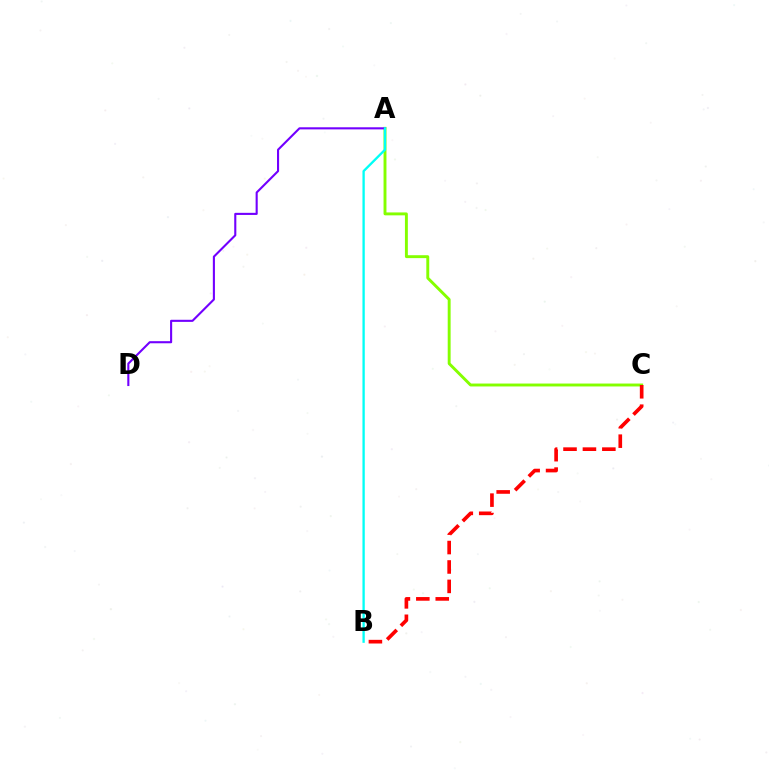{('A', 'C'): [{'color': '#84ff00', 'line_style': 'solid', 'thickness': 2.1}], ('A', 'D'): [{'color': '#7200ff', 'line_style': 'solid', 'thickness': 1.51}], ('A', 'B'): [{'color': '#00fff6', 'line_style': 'solid', 'thickness': 1.67}], ('B', 'C'): [{'color': '#ff0000', 'line_style': 'dashed', 'thickness': 2.64}]}